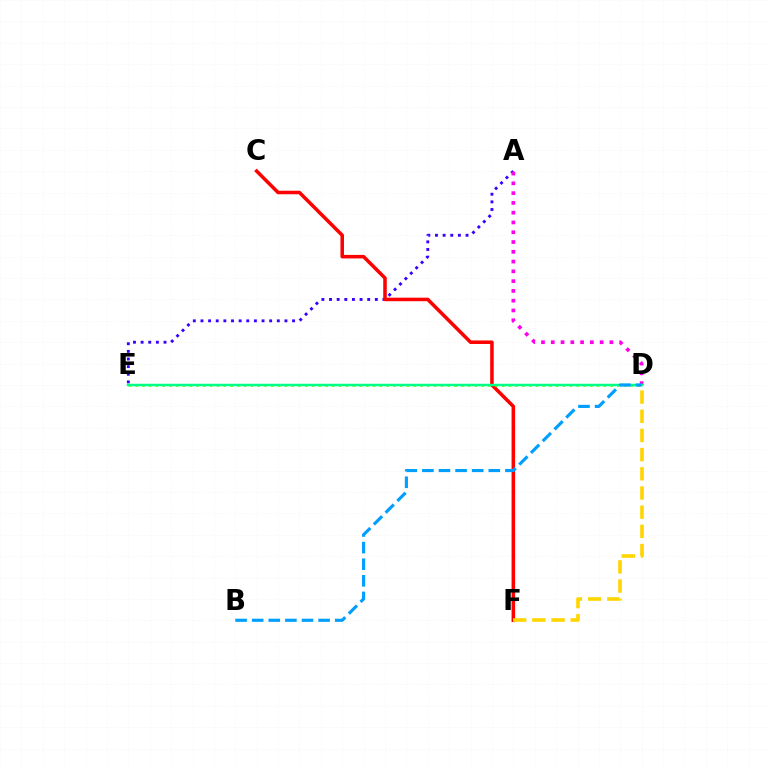{('A', 'E'): [{'color': '#3700ff', 'line_style': 'dotted', 'thickness': 2.07}], ('C', 'F'): [{'color': '#ff0000', 'line_style': 'solid', 'thickness': 2.54}], ('D', 'E'): [{'color': '#4fff00', 'line_style': 'dotted', 'thickness': 1.84}, {'color': '#00ff86', 'line_style': 'solid', 'thickness': 1.77}], ('D', 'F'): [{'color': '#ffd500', 'line_style': 'dashed', 'thickness': 2.61}], ('A', 'D'): [{'color': '#ff00ed', 'line_style': 'dotted', 'thickness': 2.66}], ('B', 'D'): [{'color': '#009eff', 'line_style': 'dashed', 'thickness': 2.26}]}